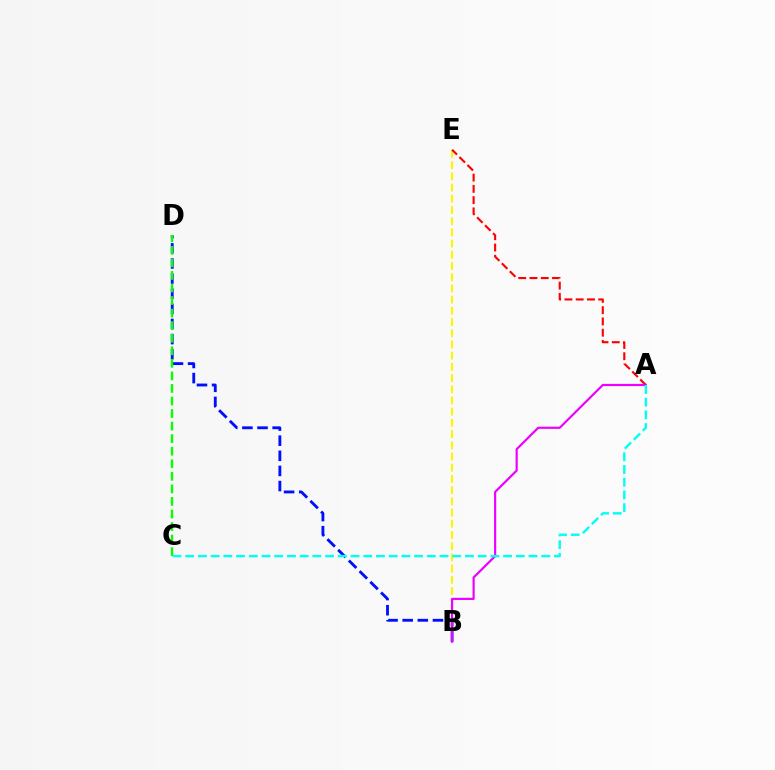{('B', 'D'): [{'color': '#0010ff', 'line_style': 'dashed', 'thickness': 2.05}], ('B', 'E'): [{'color': '#fcf500', 'line_style': 'dashed', 'thickness': 1.52}], ('C', 'D'): [{'color': '#08ff00', 'line_style': 'dashed', 'thickness': 1.71}], ('A', 'E'): [{'color': '#ff0000', 'line_style': 'dashed', 'thickness': 1.53}], ('A', 'B'): [{'color': '#ee00ff', 'line_style': 'solid', 'thickness': 1.57}], ('A', 'C'): [{'color': '#00fff6', 'line_style': 'dashed', 'thickness': 1.73}]}